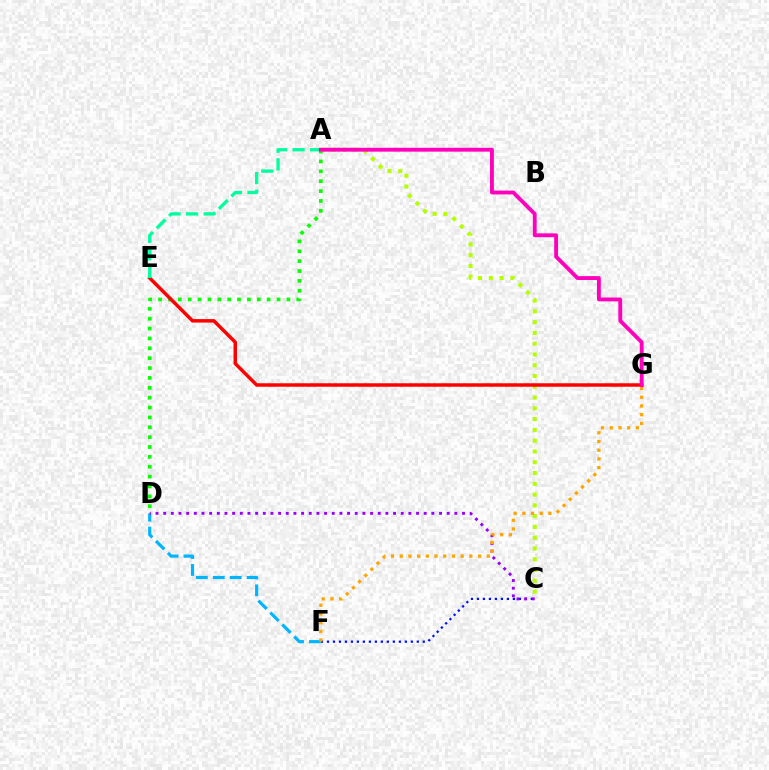{('C', 'F'): [{'color': '#0010ff', 'line_style': 'dotted', 'thickness': 1.63}], ('D', 'F'): [{'color': '#00b5ff', 'line_style': 'dashed', 'thickness': 2.3}], ('A', 'D'): [{'color': '#08ff00', 'line_style': 'dotted', 'thickness': 2.68}], ('A', 'C'): [{'color': '#b3ff00', 'line_style': 'dotted', 'thickness': 2.93}], ('E', 'G'): [{'color': '#ff0000', 'line_style': 'solid', 'thickness': 2.5}], ('C', 'D'): [{'color': '#9b00ff', 'line_style': 'dotted', 'thickness': 2.08}], ('A', 'E'): [{'color': '#00ff9d', 'line_style': 'dashed', 'thickness': 2.39}], ('F', 'G'): [{'color': '#ffa500', 'line_style': 'dotted', 'thickness': 2.36}], ('A', 'G'): [{'color': '#ff00bd', 'line_style': 'solid', 'thickness': 2.77}]}